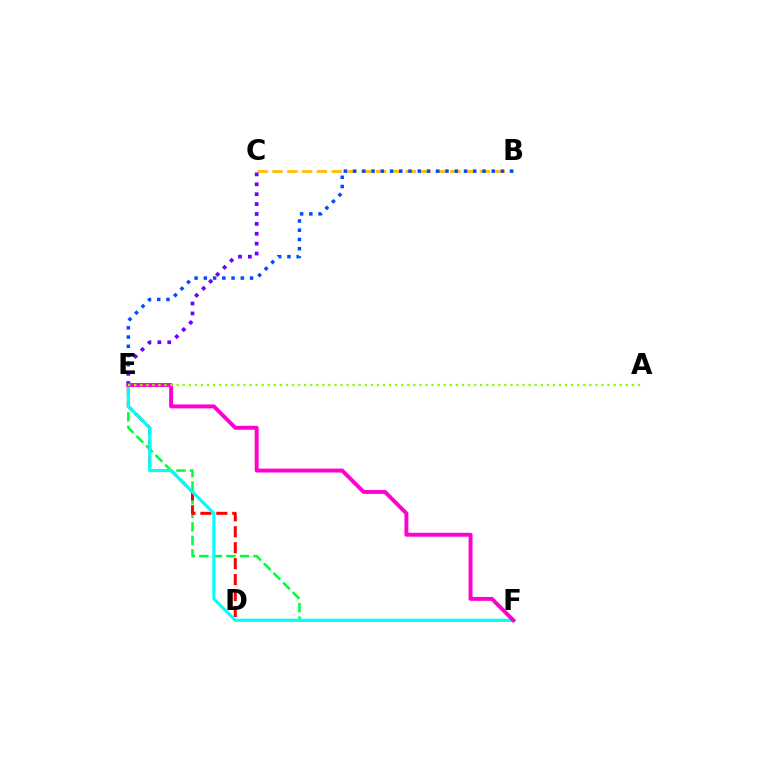{('B', 'C'): [{'color': '#ffbd00', 'line_style': 'dashed', 'thickness': 2.01}], ('B', 'E'): [{'color': '#004bff', 'line_style': 'dotted', 'thickness': 2.51}], ('E', 'F'): [{'color': '#00ff39', 'line_style': 'dashed', 'thickness': 1.84}, {'color': '#00fff6', 'line_style': 'solid', 'thickness': 2.25}, {'color': '#ff00cf', 'line_style': 'solid', 'thickness': 2.82}], ('C', 'E'): [{'color': '#7200ff', 'line_style': 'dotted', 'thickness': 2.69}], ('D', 'E'): [{'color': '#ff0000', 'line_style': 'dashed', 'thickness': 2.16}], ('A', 'E'): [{'color': '#84ff00', 'line_style': 'dotted', 'thickness': 1.65}]}